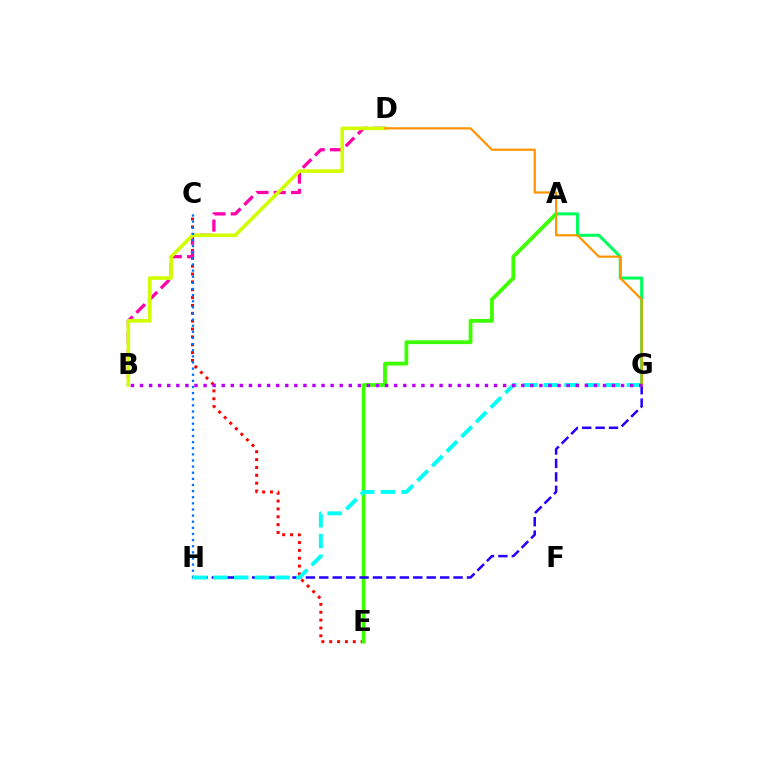{('C', 'E'): [{'color': '#ff0000', 'line_style': 'dotted', 'thickness': 2.13}], ('B', 'D'): [{'color': '#ff00ac', 'line_style': 'dashed', 'thickness': 2.35}, {'color': '#d1ff00', 'line_style': 'solid', 'thickness': 2.59}], ('A', 'E'): [{'color': '#3dff00', 'line_style': 'solid', 'thickness': 2.73}], ('C', 'H'): [{'color': '#0074ff', 'line_style': 'dotted', 'thickness': 1.66}], ('G', 'H'): [{'color': '#2500ff', 'line_style': 'dashed', 'thickness': 1.82}, {'color': '#00fff6', 'line_style': 'dashed', 'thickness': 2.82}], ('A', 'G'): [{'color': '#00ff5c', 'line_style': 'solid', 'thickness': 2.19}], ('D', 'G'): [{'color': '#ff9400', 'line_style': 'solid', 'thickness': 1.58}], ('B', 'G'): [{'color': '#b900ff', 'line_style': 'dotted', 'thickness': 2.47}]}